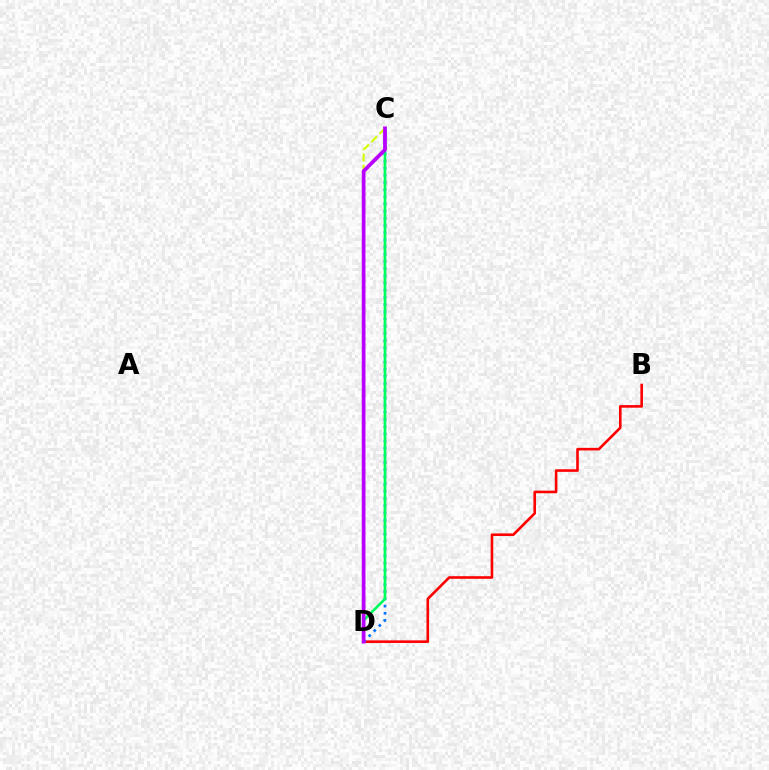{('B', 'D'): [{'color': '#ff0000', 'line_style': 'solid', 'thickness': 1.88}], ('C', 'D'): [{'color': '#0074ff', 'line_style': 'dotted', 'thickness': 1.95}, {'color': '#00ff5c', 'line_style': 'solid', 'thickness': 1.92}, {'color': '#d1ff00', 'line_style': 'dashed', 'thickness': 1.54}, {'color': '#b900ff', 'line_style': 'solid', 'thickness': 2.69}]}